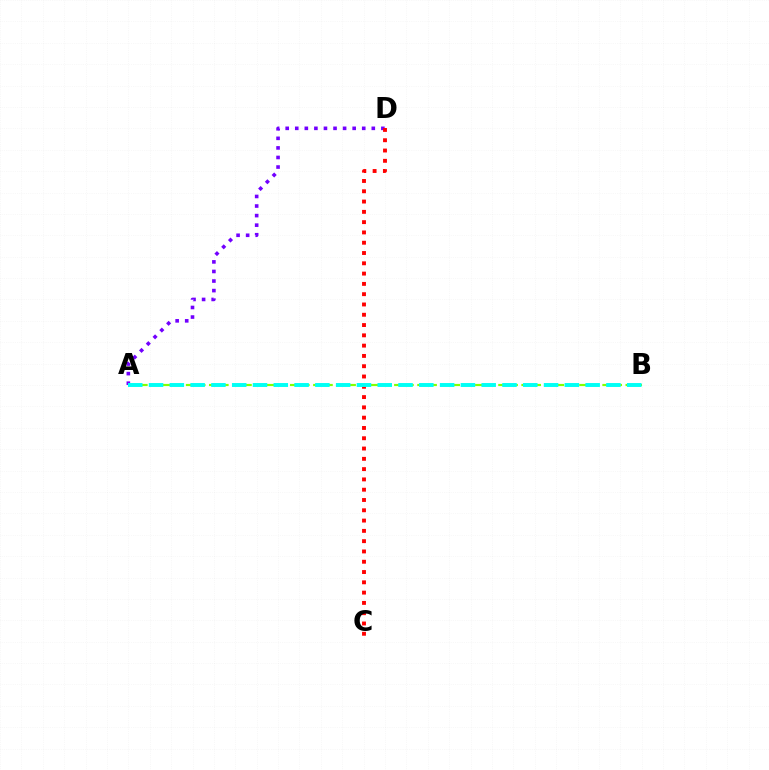{('A', 'D'): [{'color': '#7200ff', 'line_style': 'dotted', 'thickness': 2.6}], ('C', 'D'): [{'color': '#ff0000', 'line_style': 'dotted', 'thickness': 2.8}], ('A', 'B'): [{'color': '#84ff00', 'line_style': 'dashed', 'thickness': 1.57}, {'color': '#00fff6', 'line_style': 'dashed', 'thickness': 2.82}]}